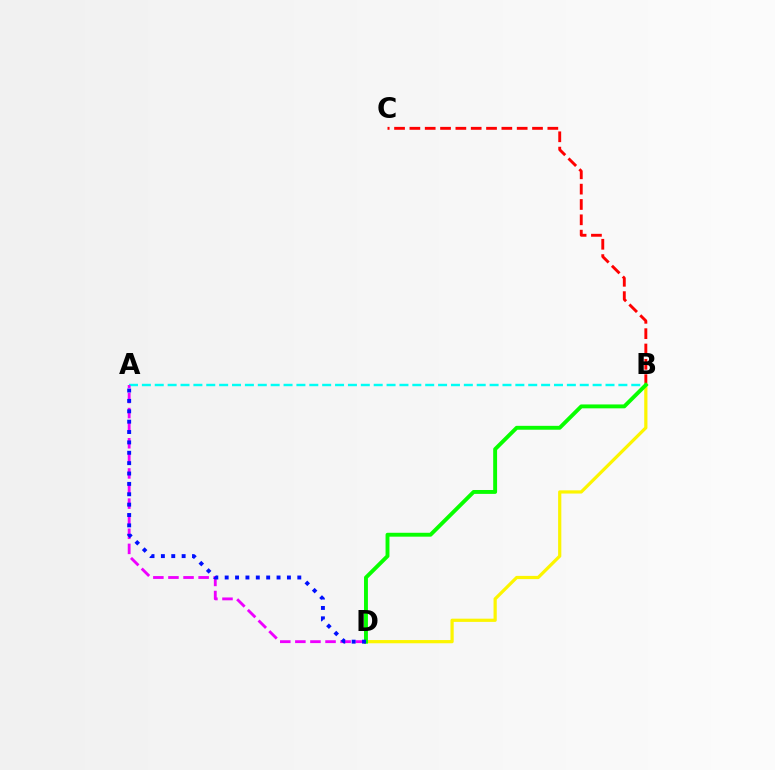{('A', 'B'): [{'color': '#00fff6', 'line_style': 'dashed', 'thickness': 1.75}], ('A', 'D'): [{'color': '#ee00ff', 'line_style': 'dashed', 'thickness': 2.05}, {'color': '#0010ff', 'line_style': 'dotted', 'thickness': 2.82}], ('B', 'C'): [{'color': '#ff0000', 'line_style': 'dashed', 'thickness': 2.08}], ('B', 'D'): [{'color': '#fcf500', 'line_style': 'solid', 'thickness': 2.32}, {'color': '#08ff00', 'line_style': 'solid', 'thickness': 2.8}]}